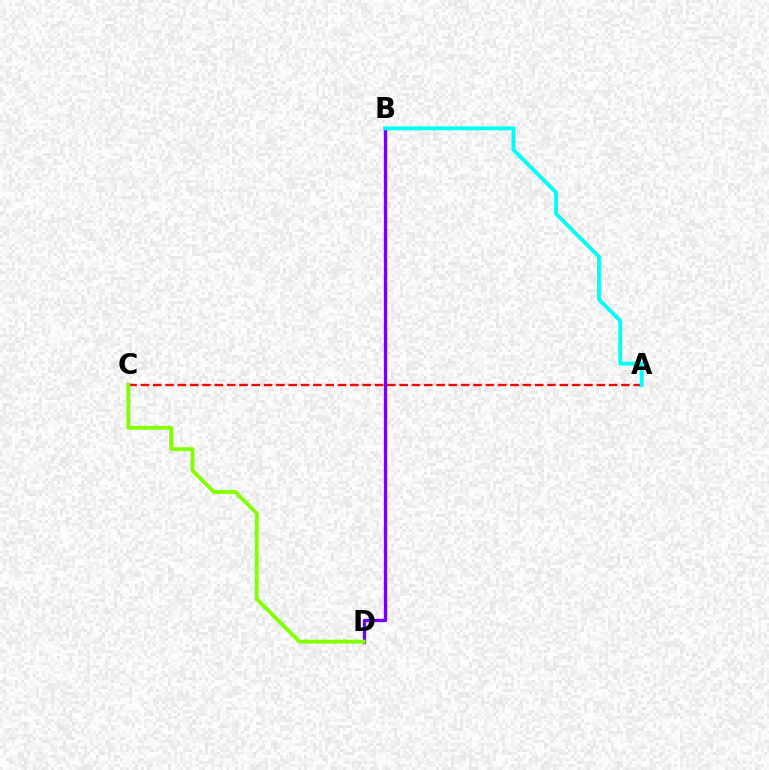{('B', 'D'): [{'color': '#7200ff', 'line_style': 'solid', 'thickness': 2.37}], ('A', 'C'): [{'color': '#ff0000', 'line_style': 'dashed', 'thickness': 1.67}], ('A', 'B'): [{'color': '#00fff6', 'line_style': 'solid', 'thickness': 2.8}], ('C', 'D'): [{'color': '#84ff00', 'line_style': 'solid', 'thickness': 2.81}]}